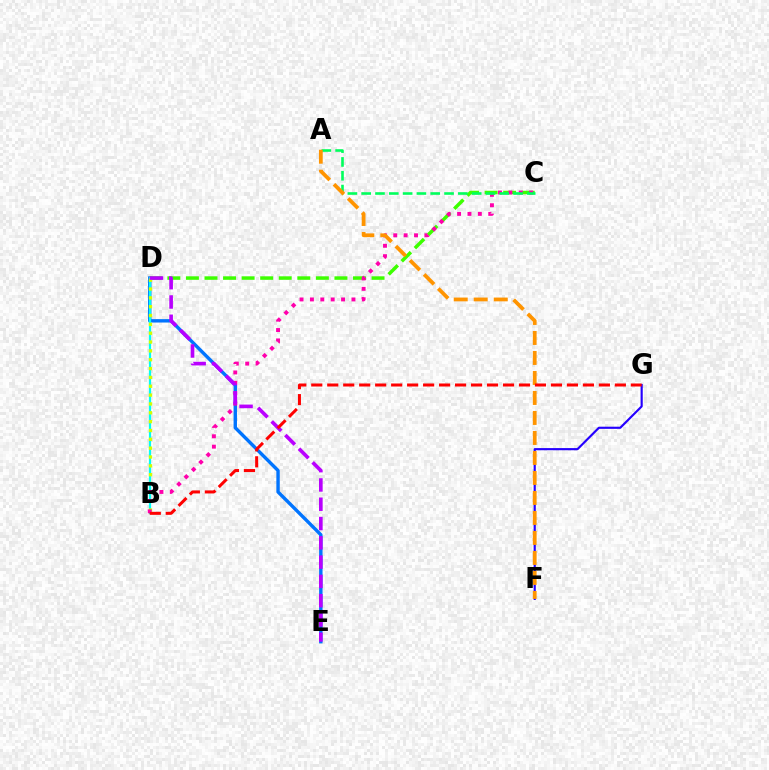{('D', 'E'): [{'color': '#0074ff', 'line_style': 'solid', 'thickness': 2.45}, {'color': '#b900ff', 'line_style': 'dashed', 'thickness': 2.62}], ('C', 'D'): [{'color': '#3dff00', 'line_style': 'dashed', 'thickness': 2.52}], ('B', 'D'): [{'color': '#00fff6', 'line_style': 'solid', 'thickness': 1.6}, {'color': '#d1ff00', 'line_style': 'dotted', 'thickness': 2.4}], ('B', 'C'): [{'color': '#ff00ac', 'line_style': 'dotted', 'thickness': 2.82}], ('A', 'C'): [{'color': '#00ff5c', 'line_style': 'dashed', 'thickness': 1.88}], ('F', 'G'): [{'color': '#2500ff', 'line_style': 'solid', 'thickness': 1.55}], ('A', 'F'): [{'color': '#ff9400', 'line_style': 'dashed', 'thickness': 2.72}], ('B', 'G'): [{'color': '#ff0000', 'line_style': 'dashed', 'thickness': 2.17}]}